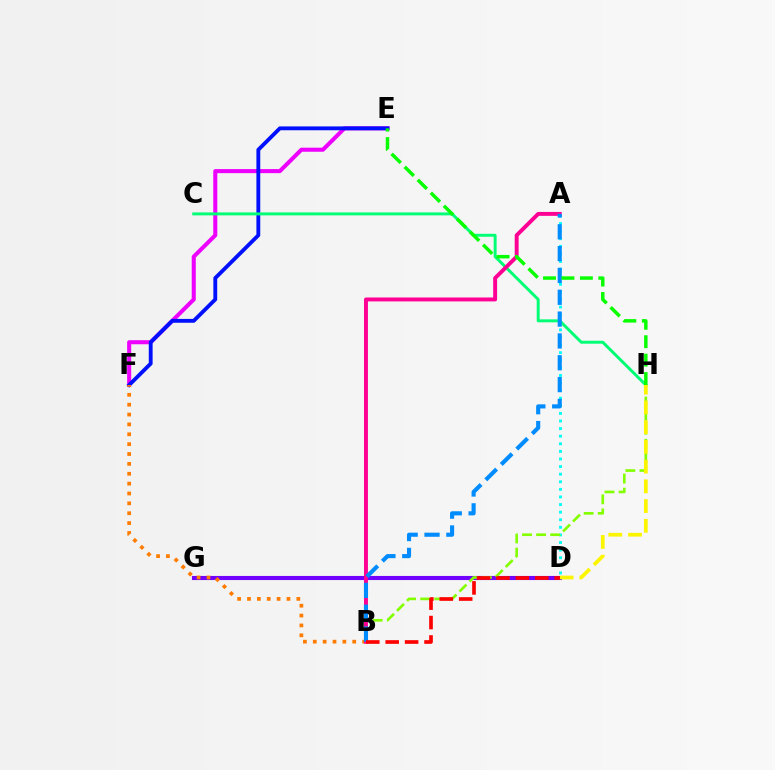{('E', 'F'): [{'color': '#ee00ff', 'line_style': 'solid', 'thickness': 2.92}, {'color': '#0010ff', 'line_style': 'solid', 'thickness': 2.77}], ('D', 'G'): [{'color': '#7200ff', 'line_style': 'solid', 'thickness': 2.95}], ('A', 'D'): [{'color': '#00fff6', 'line_style': 'dotted', 'thickness': 2.06}], ('B', 'F'): [{'color': '#ff7c00', 'line_style': 'dotted', 'thickness': 2.68}], ('B', 'H'): [{'color': '#84ff00', 'line_style': 'dashed', 'thickness': 1.91}], ('C', 'H'): [{'color': '#00ff74', 'line_style': 'solid', 'thickness': 2.12}], ('A', 'B'): [{'color': '#ff0094', 'line_style': 'solid', 'thickness': 2.83}, {'color': '#008cff', 'line_style': 'dashed', 'thickness': 2.97}], ('D', 'H'): [{'color': '#fcf500', 'line_style': 'dashed', 'thickness': 2.68}], ('B', 'D'): [{'color': '#ff0000', 'line_style': 'dashed', 'thickness': 2.64}], ('E', 'H'): [{'color': '#08ff00', 'line_style': 'dashed', 'thickness': 2.5}]}